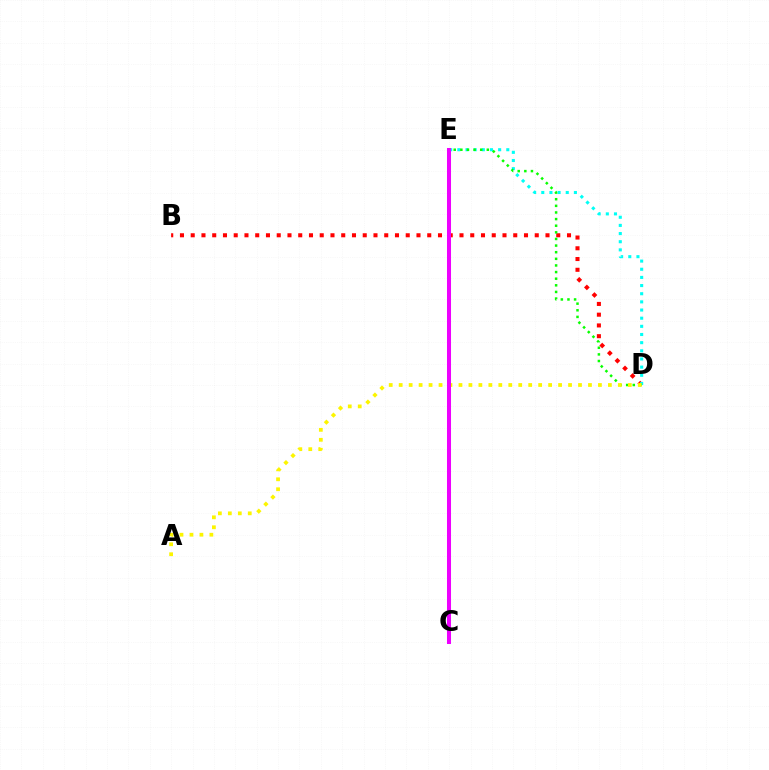{('B', 'D'): [{'color': '#ff0000', 'line_style': 'dotted', 'thickness': 2.92}], ('D', 'E'): [{'color': '#00fff6', 'line_style': 'dotted', 'thickness': 2.22}, {'color': '#08ff00', 'line_style': 'dotted', 'thickness': 1.8}], ('C', 'E'): [{'color': '#0010ff', 'line_style': 'dotted', 'thickness': 1.97}, {'color': '#ee00ff', 'line_style': 'solid', 'thickness': 2.9}], ('A', 'D'): [{'color': '#fcf500', 'line_style': 'dotted', 'thickness': 2.71}]}